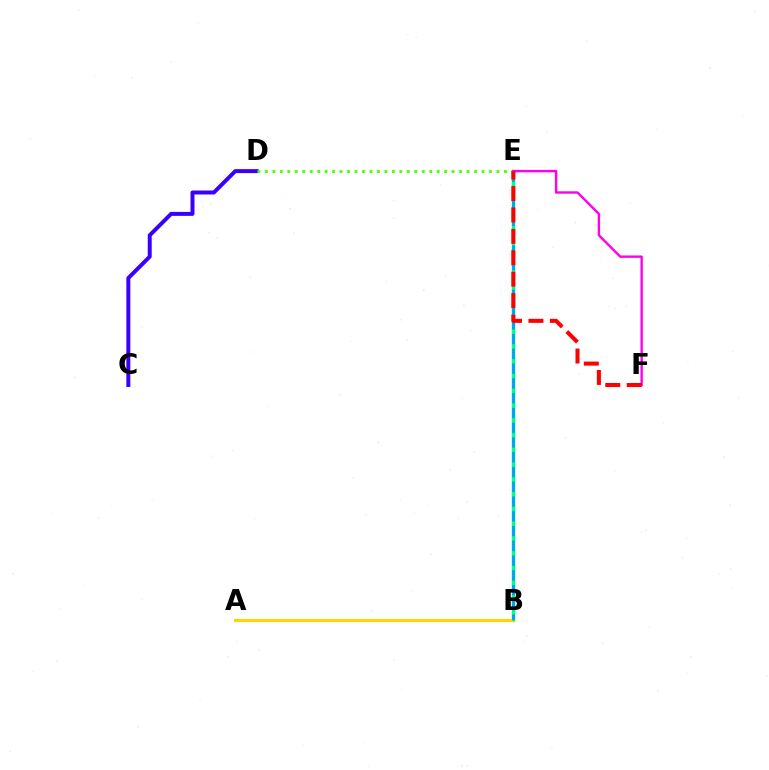{('B', 'E'): [{'color': '#00ff86', 'line_style': 'solid', 'thickness': 2.51}, {'color': '#009eff', 'line_style': 'dashed', 'thickness': 2.01}], ('C', 'D'): [{'color': '#3700ff', 'line_style': 'solid', 'thickness': 2.86}], ('A', 'B'): [{'color': '#ffd500', 'line_style': 'solid', 'thickness': 2.19}], ('D', 'E'): [{'color': '#4fff00', 'line_style': 'dotted', 'thickness': 2.03}], ('E', 'F'): [{'color': '#ff00ed', 'line_style': 'solid', 'thickness': 1.73}, {'color': '#ff0000', 'line_style': 'dashed', 'thickness': 2.91}]}